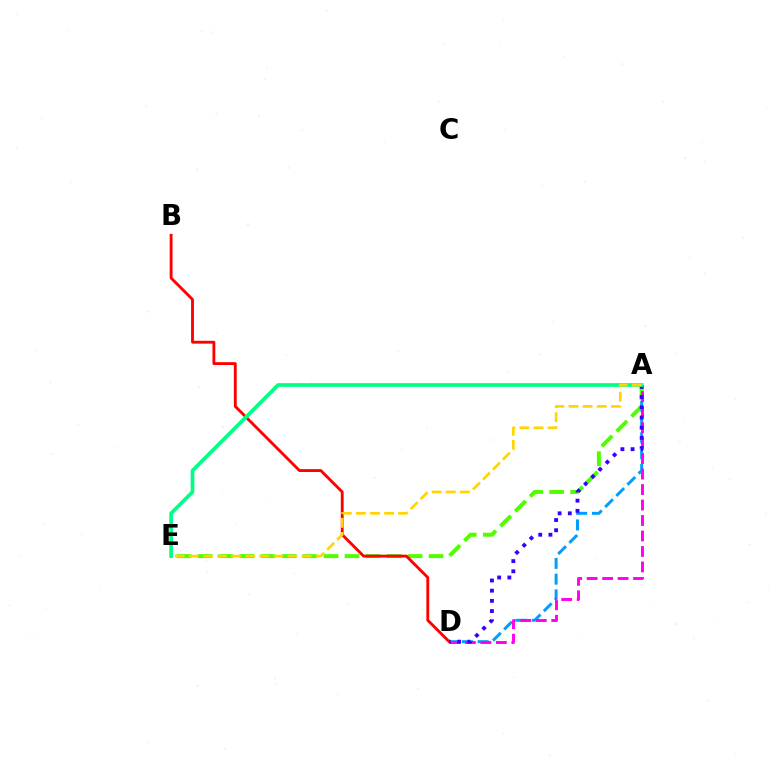{('A', 'D'): [{'color': '#009eff', 'line_style': 'dashed', 'thickness': 2.14}, {'color': '#ff00ed', 'line_style': 'dashed', 'thickness': 2.1}, {'color': '#3700ff', 'line_style': 'dotted', 'thickness': 2.77}], ('A', 'E'): [{'color': '#4fff00', 'line_style': 'dashed', 'thickness': 2.85}, {'color': '#00ff86', 'line_style': 'solid', 'thickness': 2.66}, {'color': '#ffd500', 'line_style': 'dashed', 'thickness': 1.92}], ('B', 'D'): [{'color': '#ff0000', 'line_style': 'solid', 'thickness': 2.06}]}